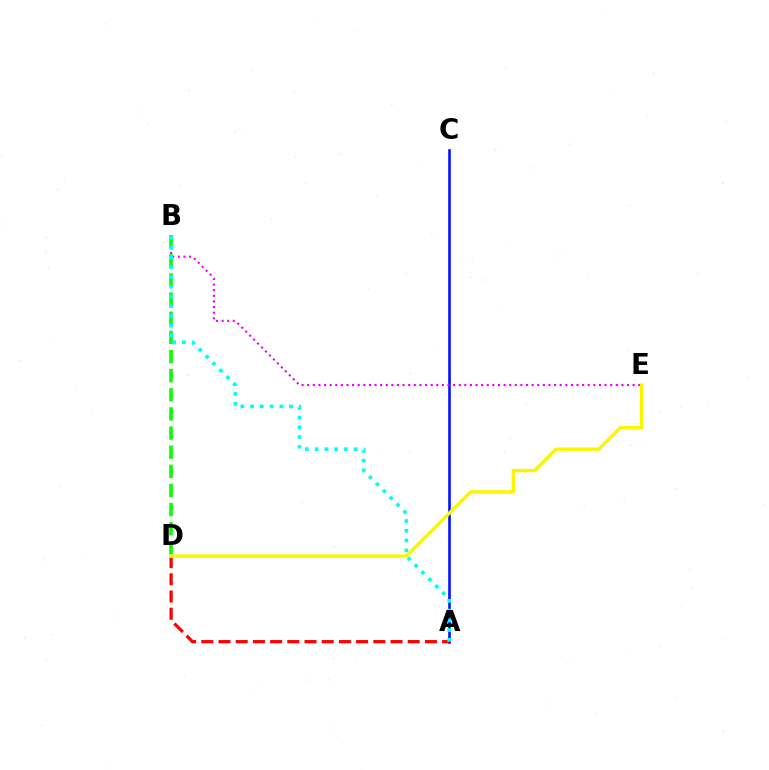{('A', 'C'): [{'color': '#0010ff', 'line_style': 'solid', 'thickness': 1.86}], ('B', 'E'): [{'color': '#ee00ff', 'line_style': 'dotted', 'thickness': 1.52}], ('B', 'D'): [{'color': '#08ff00', 'line_style': 'dashed', 'thickness': 2.6}], ('A', 'D'): [{'color': '#ff0000', 'line_style': 'dashed', 'thickness': 2.34}], ('D', 'E'): [{'color': '#fcf500', 'line_style': 'solid', 'thickness': 2.48}], ('A', 'B'): [{'color': '#00fff6', 'line_style': 'dotted', 'thickness': 2.65}]}